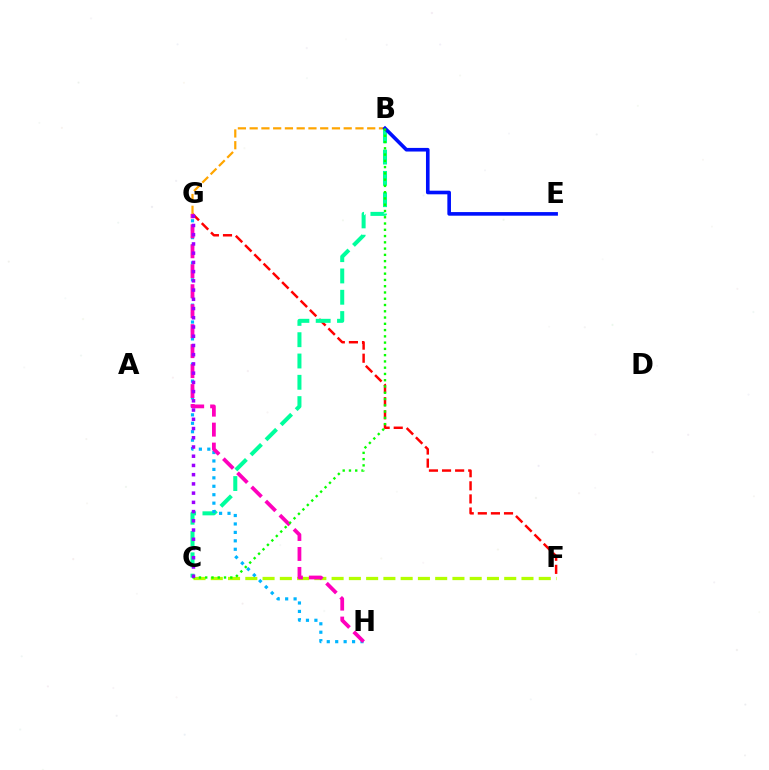{('C', 'F'): [{'color': '#b3ff00', 'line_style': 'dashed', 'thickness': 2.34}], ('F', 'G'): [{'color': '#ff0000', 'line_style': 'dashed', 'thickness': 1.78}], ('B', 'G'): [{'color': '#ffa500', 'line_style': 'dashed', 'thickness': 1.6}], ('B', 'C'): [{'color': '#00ff9d', 'line_style': 'dashed', 'thickness': 2.89}, {'color': '#08ff00', 'line_style': 'dotted', 'thickness': 1.7}], ('G', 'H'): [{'color': '#00b5ff', 'line_style': 'dotted', 'thickness': 2.29}, {'color': '#ff00bd', 'line_style': 'dashed', 'thickness': 2.71}], ('B', 'E'): [{'color': '#0010ff', 'line_style': 'solid', 'thickness': 2.61}], ('C', 'G'): [{'color': '#9b00ff', 'line_style': 'dotted', 'thickness': 2.51}]}